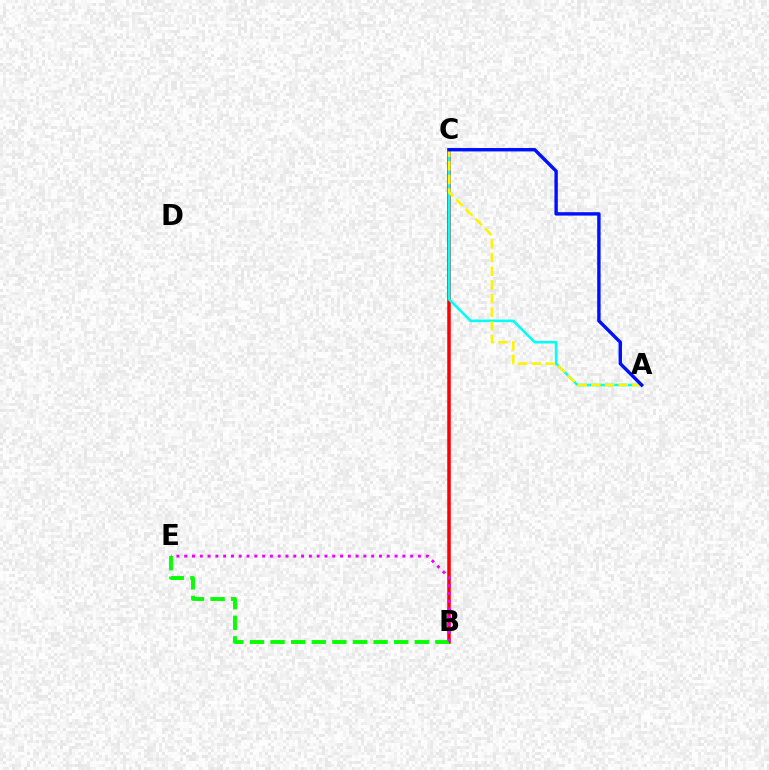{('B', 'C'): [{'color': '#ff0000', 'line_style': 'solid', 'thickness': 2.53}], ('A', 'C'): [{'color': '#00fff6', 'line_style': 'solid', 'thickness': 1.86}, {'color': '#fcf500', 'line_style': 'dashed', 'thickness': 1.86}, {'color': '#0010ff', 'line_style': 'solid', 'thickness': 2.45}], ('B', 'E'): [{'color': '#08ff00', 'line_style': 'dashed', 'thickness': 2.8}, {'color': '#ee00ff', 'line_style': 'dotted', 'thickness': 2.12}]}